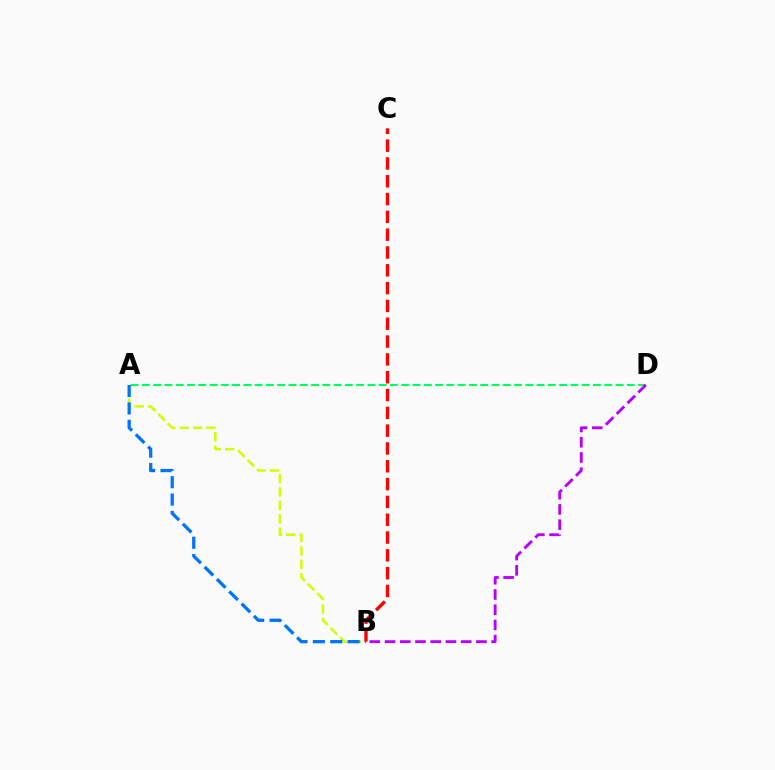{('A', 'D'): [{'color': '#00ff5c', 'line_style': 'dashed', 'thickness': 1.53}], ('A', 'B'): [{'color': '#d1ff00', 'line_style': 'dashed', 'thickness': 1.82}, {'color': '#0074ff', 'line_style': 'dashed', 'thickness': 2.36}], ('B', 'D'): [{'color': '#b900ff', 'line_style': 'dashed', 'thickness': 2.07}], ('B', 'C'): [{'color': '#ff0000', 'line_style': 'dashed', 'thickness': 2.42}]}